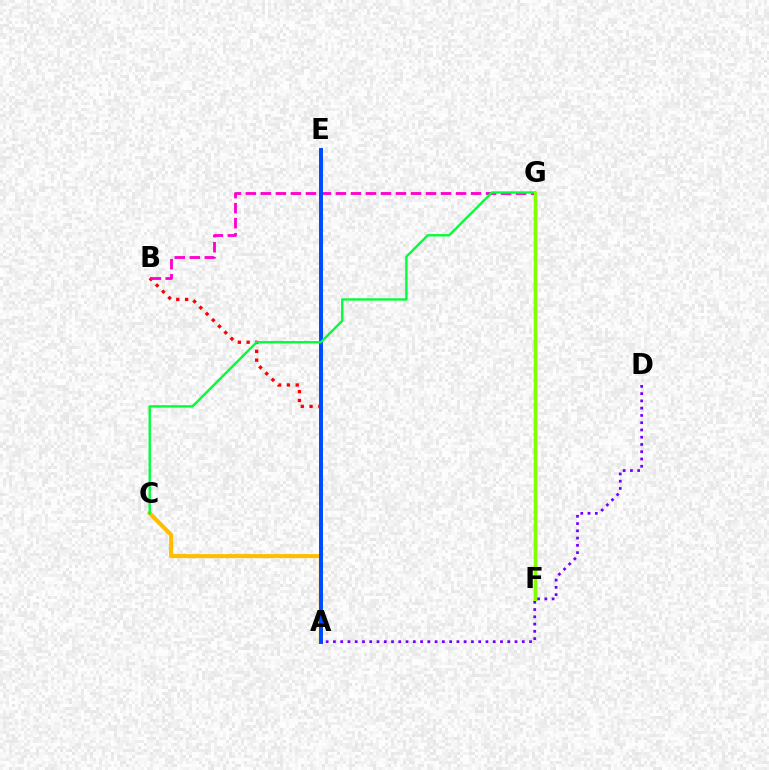{('A', 'B'): [{'color': '#ff0000', 'line_style': 'dotted', 'thickness': 2.39}], ('A', 'C'): [{'color': '#ffbd00', 'line_style': 'solid', 'thickness': 2.91}], ('F', 'G'): [{'color': '#00fff6', 'line_style': 'solid', 'thickness': 2.52}, {'color': '#84ff00', 'line_style': 'solid', 'thickness': 2.18}], ('B', 'G'): [{'color': '#ff00cf', 'line_style': 'dashed', 'thickness': 2.04}], ('A', 'E'): [{'color': '#004bff', 'line_style': 'solid', 'thickness': 2.86}], ('C', 'G'): [{'color': '#00ff39', 'line_style': 'solid', 'thickness': 1.71}], ('A', 'D'): [{'color': '#7200ff', 'line_style': 'dotted', 'thickness': 1.97}]}